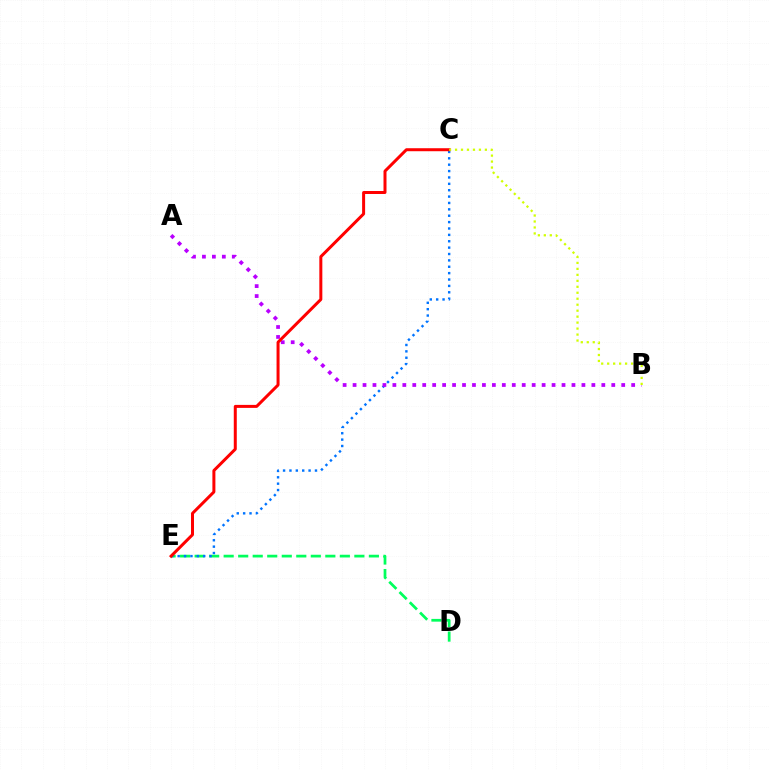{('D', 'E'): [{'color': '#00ff5c', 'line_style': 'dashed', 'thickness': 1.97}], ('C', 'E'): [{'color': '#0074ff', 'line_style': 'dotted', 'thickness': 1.73}, {'color': '#ff0000', 'line_style': 'solid', 'thickness': 2.16}], ('A', 'B'): [{'color': '#b900ff', 'line_style': 'dotted', 'thickness': 2.7}], ('B', 'C'): [{'color': '#d1ff00', 'line_style': 'dotted', 'thickness': 1.62}]}